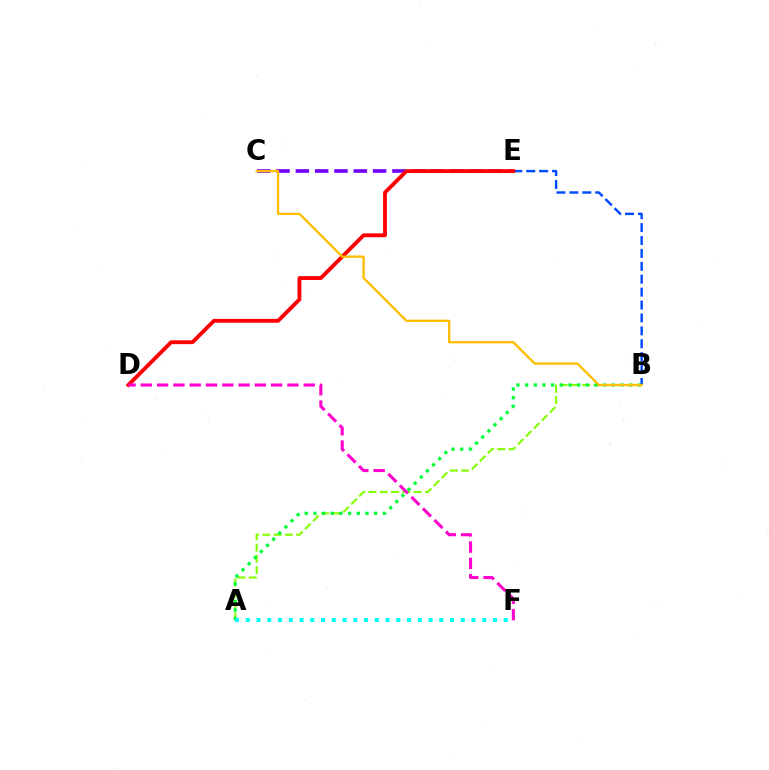{('C', 'E'): [{'color': '#7200ff', 'line_style': 'dashed', 'thickness': 2.62}], ('A', 'B'): [{'color': '#84ff00', 'line_style': 'dashed', 'thickness': 1.53}, {'color': '#00ff39', 'line_style': 'dotted', 'thickness': 2.36}], ('B', 'E'): [{'color': '#004bff', 'line_style': 'dashed', 'thickness': 1.75}], ('D', 'E'): [{'color': '#ff0000', 'line_style': 'solid', 'thickness': 2.76}], ('B', 'C'): [{'color': '#ffbd00', 'line_style': 'solid', 'thickness': 1.67}], ('D', 'F'): [{'color': '#ff00cf', 'line_style': 'dashed', 'thickness': 2.21}], ('A', 'F'): [{'color': '#00fff6', 'line_style': 'dotted', 'thickness': 2.92}]}